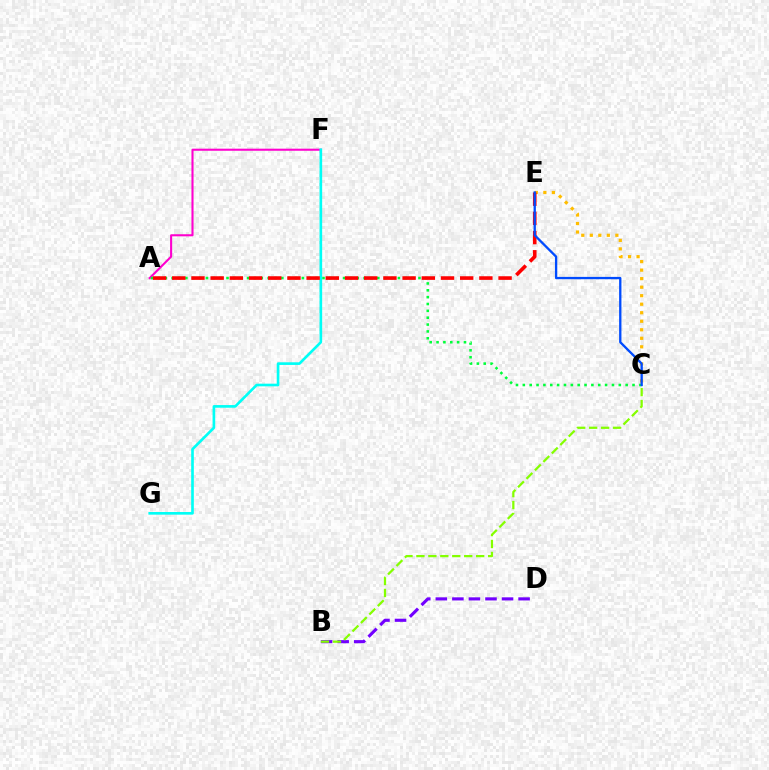{('C', 'E'): [{'color': '#ffbd00', 'line_style': 'dotted', 'thickness': 2.32}, {'color': '#004bff', 'line_style': 'solid', 'thickness': 1.66}], ('B', 'D'): [{'color': '#7200ff', 'line_style': 'dashed', 'thickness': 2.25}], ('A', 'F'): [{'color': '#ff00cf', 'line_style': 'solid', 'thickness': 1.5}], ('A', 'C'): [{'color': '#00ff39', 'line_style': 'dotted', 'thickness': 1.86}], ('F', 'G'): [{'color': '#00fff6', 'line_style': 'solid', 'thickness': 1.91}], ('A', 'E'): [{'color': '#ff0000', 'line_style': 'dashed', 'thickness': 2.61}], ('B', 'C'): [{'color': '#84ff00', 'line_style': 'dashed', 'thickness': 1.62}]}